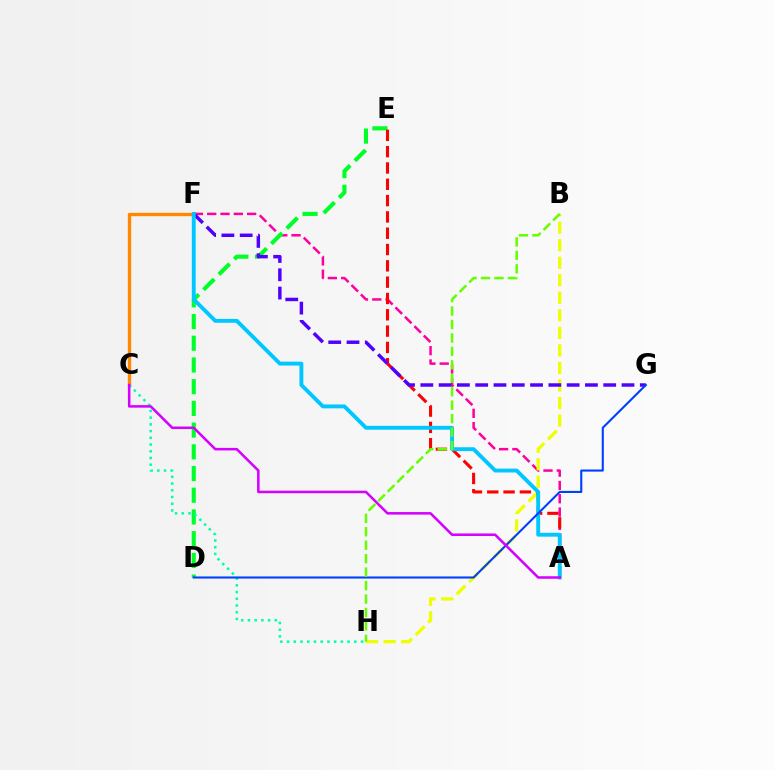{('A', 'F'): [{'color': '#ff00a0', 'line_style': 'dashed', 'thickness': 1.81}, {'color': '#00c7ff', 'line_style': 'solid', 'thickness': 2.8}], ('C', 'F'): [{'color': '#ff8800', 'line_style': 'solid', 'thickness': 2.42}], ('D', 'E'): [{'color': '#00ff27', 'line_style': 'dashed', 'thickness': 2.95}], ('C', 'H'): [{'color': '#00ffaf', 'line_style': 'dotted', 'thickness': 1.83}], ('B', 'H'): [{'color': '#eeff00', 'line_style': 'dashed', 'thickness': 2.38}, {'color': '#66ff00', 'line_style': 'dashed', 'thickness': 1.83}], ('A', 'E'): [{'color': '#ff0000', 'line_style': 'dashed', 'thickness': 2.22}], ('F', 'G'): [{'color': '#4f00ff', 'line_style': 'dashed', 'thickness': 2.48}], ('D', 'G'): [{'color': '#003fff', 'line_style': 'solid', 'thickness': 1.51}], ('A', 'C'): [{'color': '#d600ff', 'line_style': 'solid', 'thickness': 1.83}]}